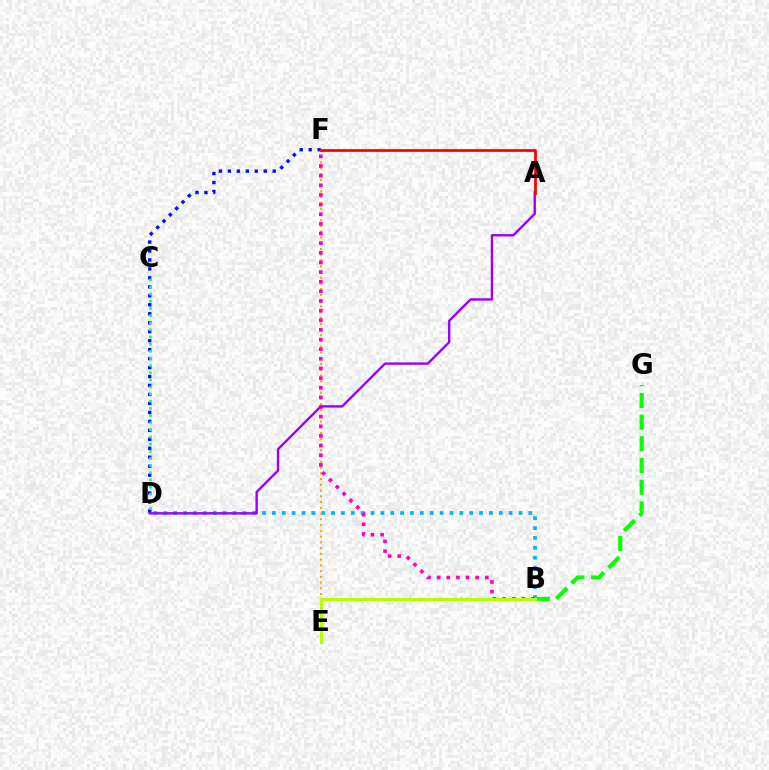{('B', 'D'): [{'color': '#00b5ff', 'line_style': 'dotted', 'thickness': 2.68}], ('D', 'F'): [{'color': '#0010ff', 'line_style': 'dotted', 'thickness': 2.44}], ('C', 'D'): [{'color': '#00ff9d', 'line_style': 'dotted', 'thickness': 1.94}], ('B', 'G'): [{'color': '#08ff00', 'line_style': 'dashed', 'thickness': 2.95}], ('E', 'F'): [{'color': '#ffa500', 'line_style': 'dotted', 'thickness': 1.56}], ('B', 'F'): [{'color': '#ff00bd', 'line_style': 'dotted', 'thickness': 2.62}], ('B', 'E'): [{'color': '#b3ff00', 'line_style': 'solid', 'thickness': 2.2}], ('A', 'D'): [{'color': '#9b00ff', 'line_style': 'solid', 'thickness': 1.73}], ('A', 'F'): [{'color': '#ff0000', 'line_style': 'solid', 'thickness': 1.98}]}